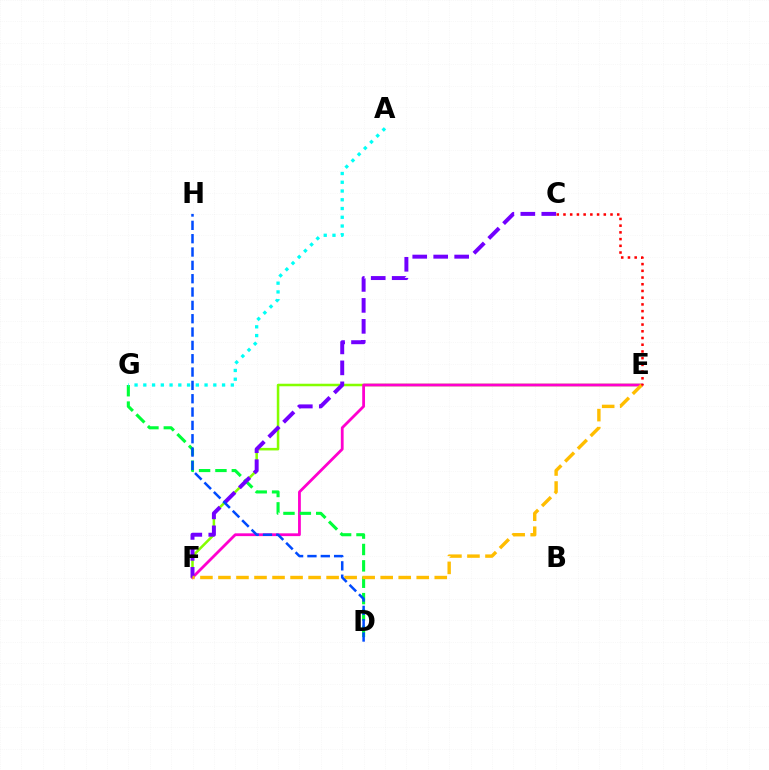{('E', 'F'): [{'color': '#84ff00', 'line_style': 'solid', 'thickness': 1.82}, {'color': '#ff00cf', 'line_style': 'solid', 'thickness': 2.01}, {'color': '#ffbd00', 'line_style': 'dashed', 'thickness': 2.45}], ('D', 'G'): [{'color': '#00ff39', 'line_style': 'dashed', 'thickness': 2.22}], ('C', 'F'): [{'color': '#7200ff', 'line_style': 'dashed', 'thickness': 2.85}], ('A', 'G'): [{'color': '#00fff6', 'line_style': 'dotted', 'thickness': 2.38}], ('C', 'E'): [{'color': '#ff0000', 'line_style': 'dotted', 'thickness': 1.83}], ('D', 'H'): [{'color': '#004bff', 'line_style': 'dashed', 'thickness': 1.81}]}